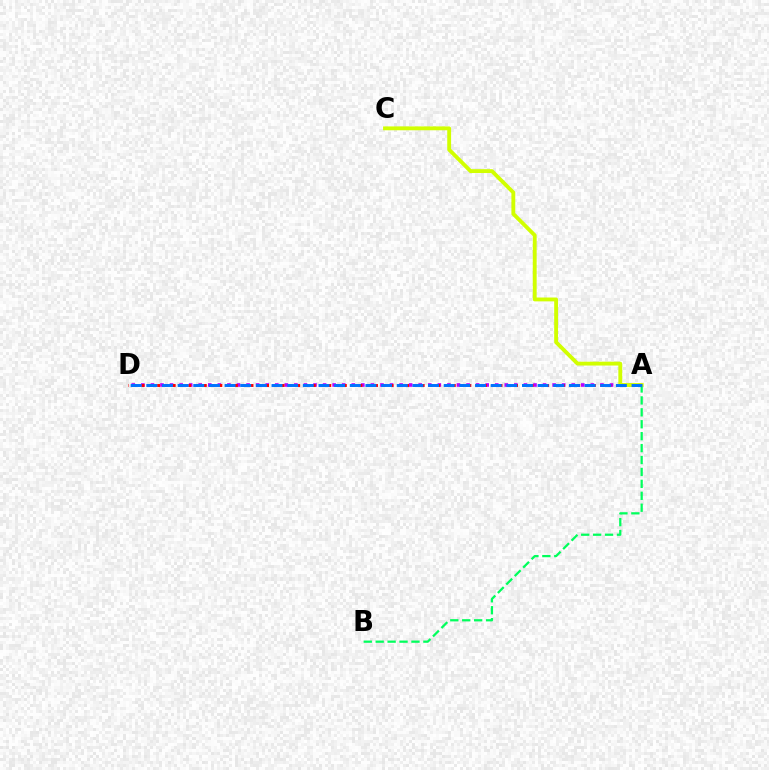{('A', 'D'): [{'color': '#b900ff', 'line_style': 'dotted', 'thickness': 2.6}, {'color': '#ff0000', 'line_style': 'dotted', 'thickness': 2.11}, {'color': '#0074ff', 'line_style': 'dashed', 'thickness': 2.13}], ('A', 'B'): [{'color': '#00ff5c', 'line_style': 'dashed', 'thickness': 1.62}], ('A', 'C'): [{'color': '#d1ff00', 'line_style': 'solid', 'thickness': 2.78}]}